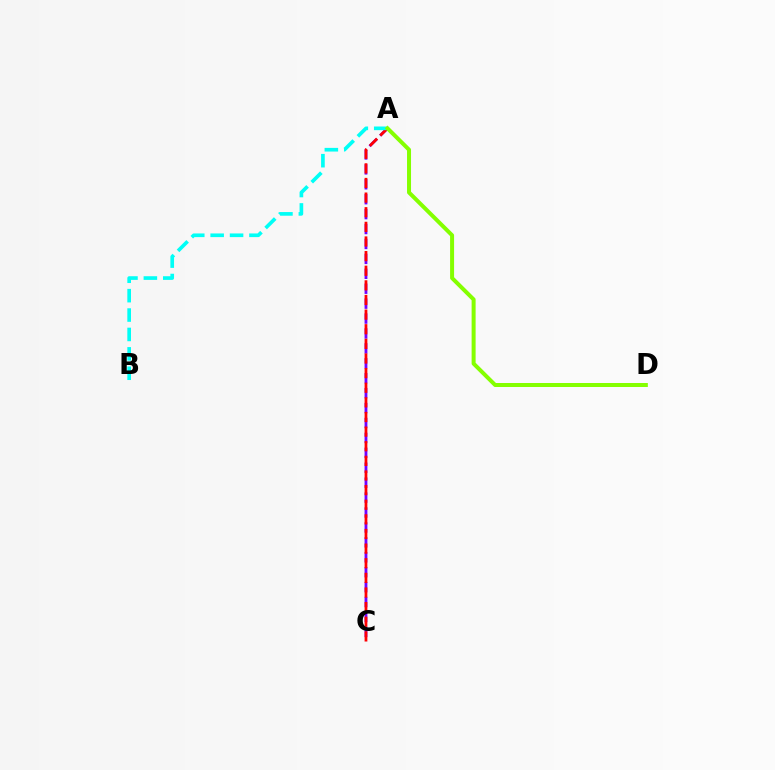{('A', 'C'): [{'color': '#7200ff', 'line_style': 'dashed', 'thickness': 2.03}, {'color': '#ff0000', 'line_style': 'dashed', 'thickness': 1.99}], ('A', 'B'): [{'color': '#00fff6', 'line_style': 'dashed', 'thickness': 2.64}], ('A', 'D'): [{'color': '#84ff00', 'line_style': 'solid', 'thickness': 2.88}]}